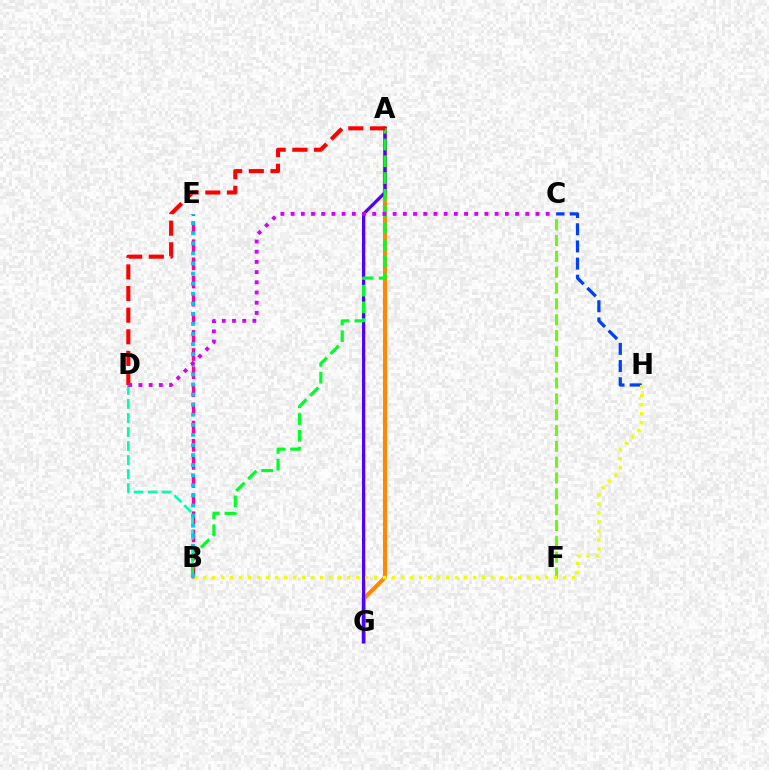{('A', 'G'): [{'color': '#ff8800', 'line_style': 'solid', 'thickness': 2.92}, {'color': '#4f00ff', 'line_style': 'solid', 'thickness': 2.34}], ('C', 'F'): [{'color': '#66ff00', 'line_style': 'dashed', 'thickness': 2.15}], ('B', 'E'): [{'color': '#ff00a0', 'line_style': 'dashed', 'thickness': 2.46}, {'color': '#00c7ff', 'line_style': 'dotted', 'thickness': 2.74}], ('C', 'H'): [{'color': '#003fff', 'line_style': 'dashed', 'thickness': 2.33}], ('B', 'D'): [{'color': '#00ffaf', 'line_style': 'dashed', 'thickness': 1.91}], ('B', 'H'): [{'color': '#eeff00', 'line_style': 'dotted', 'thickness': 2.44}], ('A', 'B'): [{'color': '#00ff27', 'line_style': 'dashed', 'thickness': 2.28}], ('A', 'D'): [{'color': '#ff0000', 'line_style': 'dashed', 'thickness': 2.94}], ('C', 'D'): [{'color': '#d600ff', 'line_style': 'dotted', 'thickness': 2.77}]}